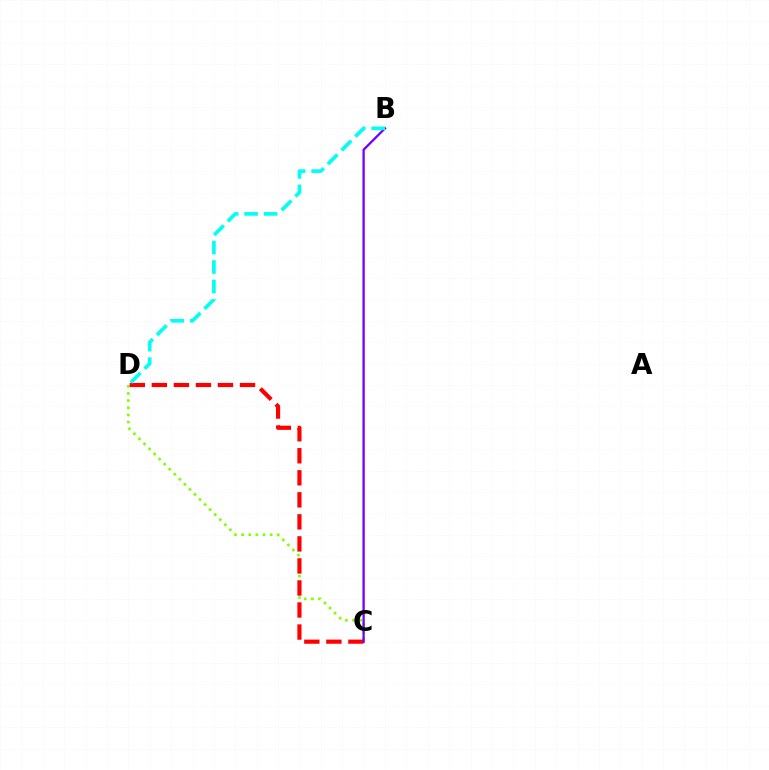{('C', 'D'): [{'color': '#84ff00', 'line_style': 'dotted', 'thickness': 1.94}, {'color': '#ff0000', 'line_style': 'dashed', 'thickness': 2.99}], ('B', 'C'): [{'color': '#7200ff', 'line_style': 'solid', 'thickness': 1.66}], ('B', 'D'): [{'color': '#00fff6', 'line_style': 'dashed', 'thickness': 2.64}]}